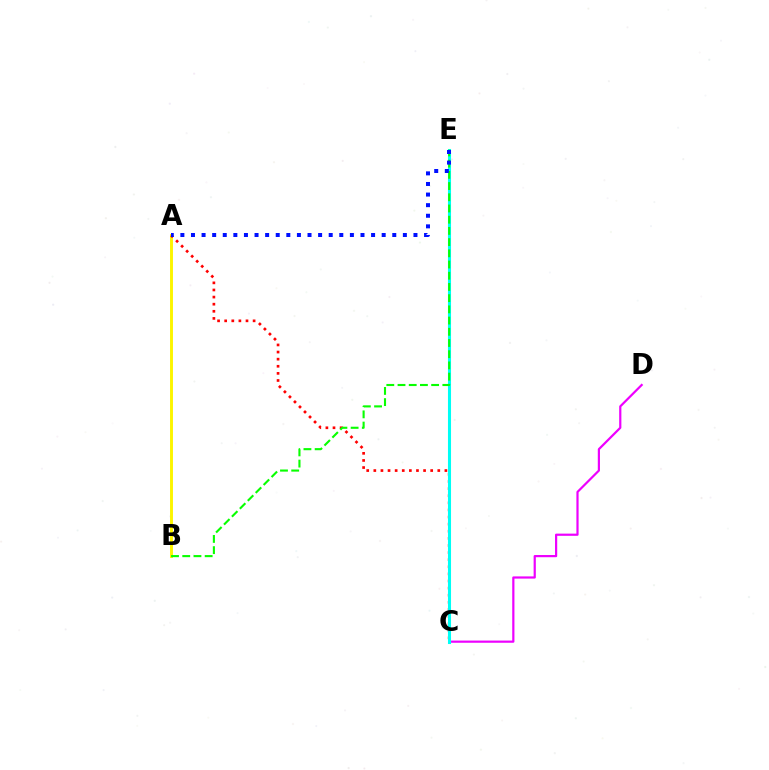{('A', 'B'): [{'color': '#fcf500', 'line_style': 'solid', 'thickness': 2.1}], ('A', 'C'): [{'color': '#ff0000', 'line_style': 'dotted', 'thickness': 1.93}], ('C', 'D'): [{'color': '#ee00ff', 'line_style': 'solid', 'thickness': 1.58}], ('C', 'E'): [{'color': '#00fff6', 'line_style': 'solid', 'thickness': 2.2}], ('B', 'E'): [{'color': '#08ff00', 'line_style': 'dashed', 'thickness': 1.52}], ('A', 'E'): [{'color': '#0010ff', 'line_style': 'dotted', 'thickness': 2.88}]}